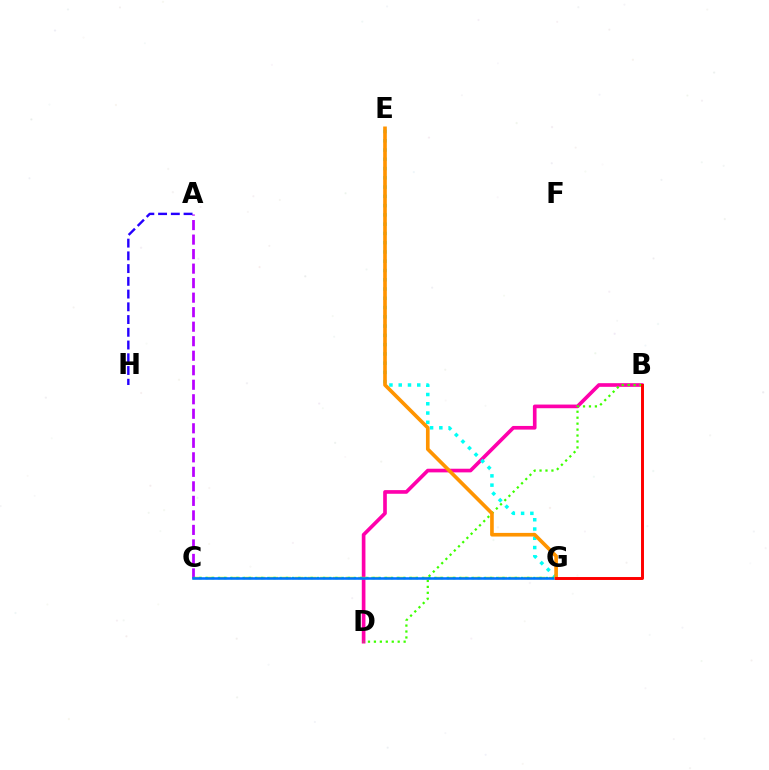{('B', 'D'): [{'color': '#ff00ac', 'line_style': 'solid', 'thickness': 2.63}, {'color': '#3dff00', 'line_style': 'dotted', 'thickness': 1.62}], ('C', 'G'): [{'color': '#d1ff00', 'line_style': 'dashed', 'thickness': 1.73}, {'color': '#00ff5c', 'line_style': 'dotted', 'thickness': 1.68}, {'color': '#0074ff', 'line_style': 'solid', 'thickness': 1.84}], ('A', 'C'): [{'color': '#b900ff', 'line_style': 'dashed', 'thickness': 1.97}], ('E', 'G'): [{'color': '#00fff6', 'line_style': 'dotted', 'thickness': 2.52}, {'color': '#ff9400', 'line_style': 'solid', 'thickness': 2.63}], ('B', 'G'): [{'color': '#ff0000', 'line_style': 'solid', 'thickness': 2.12}], ('A', 'H'): [{'color': '#2500ff', 'line_style': 'dashed', 'thickness': 1.73}]}